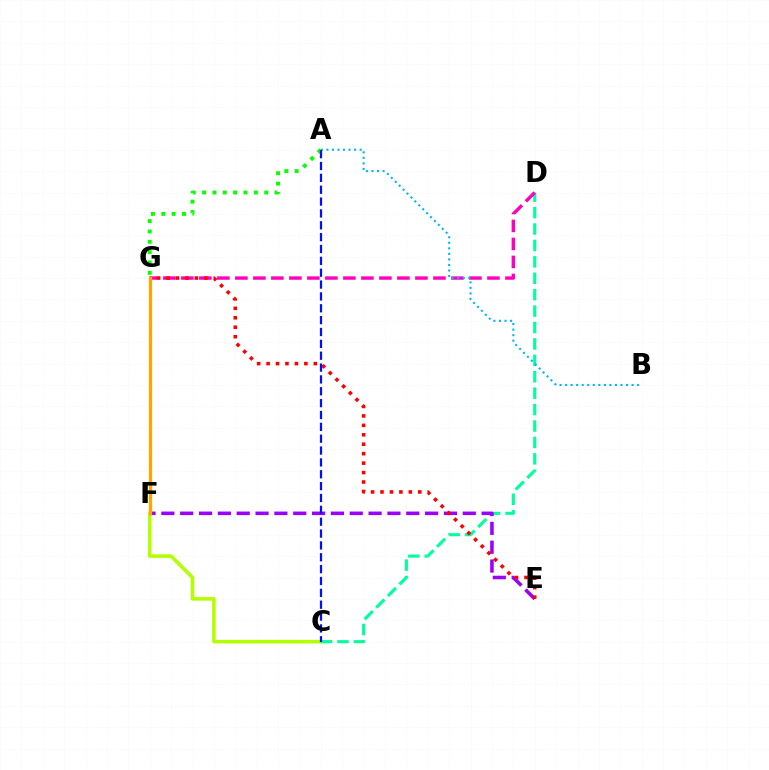{('C', 'F'): [{'color': '#b3ff00', 'line_style': 'solid', 'thickness': 2.55}], ('C', 'D'): [{'color': '#00ff9d', 'line_style': 'dashed', 'thickness': 2.23}], ('E', 'F'): [{'color': '#9b00ff', 'line_style': 'dashed', 'thickness': 2.56}], ('D', 'G'): [{'color': '#ff00bd', 'line_style': 'dashed', 'thickness': 2.45}], ('E', 'G'): [{'color': '#ff0000', 'line_style': 'dotted', 'thickness': 2.57}], ('A', 'B'): [{'color': '#00b5ff', 'line_style': 'dotted', 'thickness': 1.5}], ('F', 'G'): [{'color': '#ffa500', 'line_style': 'solid', 'thickness': 2.35}], ('A', 'G'): [{'color': '#08ff00', 'line_style': 'dotted', 'thickness': 2.82}], ('A', 'C'): [{'color': '#0010ff', 'line_style': 'dashed', 'thickness': 1.61}]}